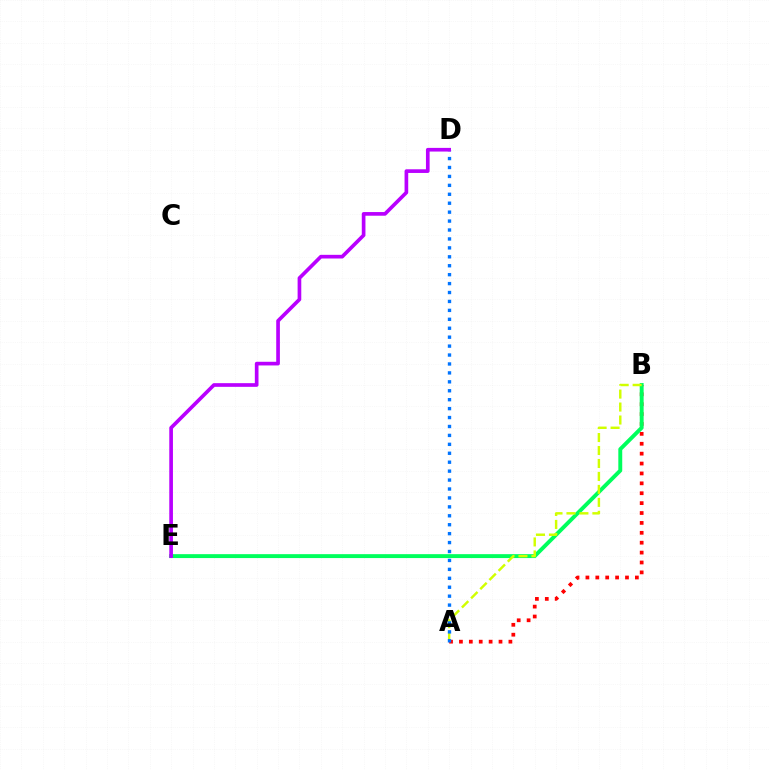{('A', 'B'): [{'color': '#ff0000', 'line_style': 'dotted', 'thickness': 2.69}, {'color': '#d1ff00', 'line_style': 'dashed', 'thickness': 1.76}], ('B', 'E'): [{'color': '#00ff5c', 'line_style': 'solid', 'thickness': 2.82}], ('A', 'D'): [{'color': '#0074ff', 'line_style': 'dotted', 'thickness': 2.43}], ('D', 'E'): [{'color': '#b900ff', 'line_style': 'solid', 'thickness': 2.64}]}